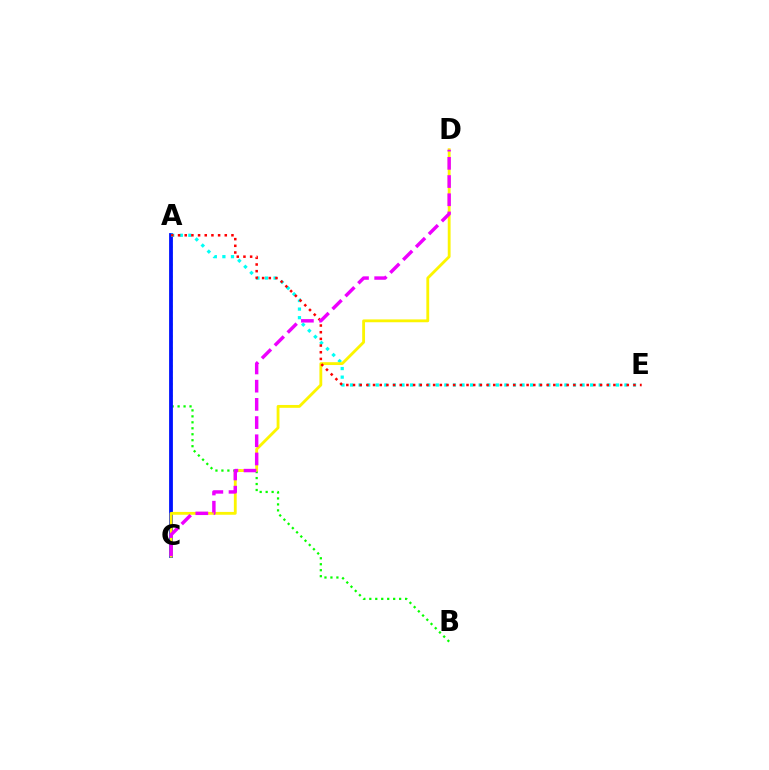{('A', 'B'): [{'color': '#08ff00', 'line_style': 'dotted', 'thickness': 1.62}], ('A', 'C'): [{'color': '#0010ff', 'line_style': 'solid', 'thickness': 2.74}], ('A', 'E'): [{'color': '#00fff6', 'line_style': 'dotted', 'thickness': 2.33}, {'color': '#ff0000', 'line_style': 'dotted', 'thickness': 1.81}], ('C', 'D'): [{'color': '#fcf500', 'line_style': 'solid', 'thickness': 2.04}, {'color': '#ee00ff', 'line_style': 'dashed', 'thickness': 2.47}]}